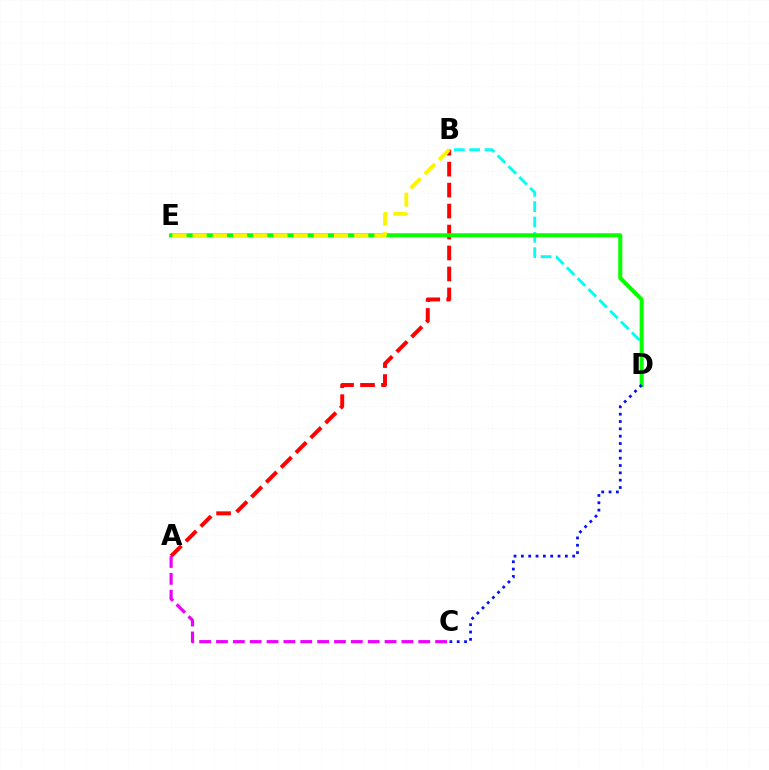{('B', 'D'): [{'color': '#00fff6', 'line_style': 'dashed', 'thickness': 2.08}], ('A', 'B'): [{'color': '#ff0000', 'line_style': 'dashed', 'thickness': 2.85}], ('A', 'C'): [{'color': '#ee00ff', 'line_style': 'dashed', 'thickness': 2.29}], ('D', 'E'): [{'color': '#08ff00', 'line_style': 'solid', 'thickness': 2.93}], ('B', 'E'): [{'color': '#fcf500', 'line_style': 'dashed', 'thickness': 2.74}], ('C', 'D'): [{'color': '#0010ff', 'line_style': 'dotted', 'thickness': 1.99}]}